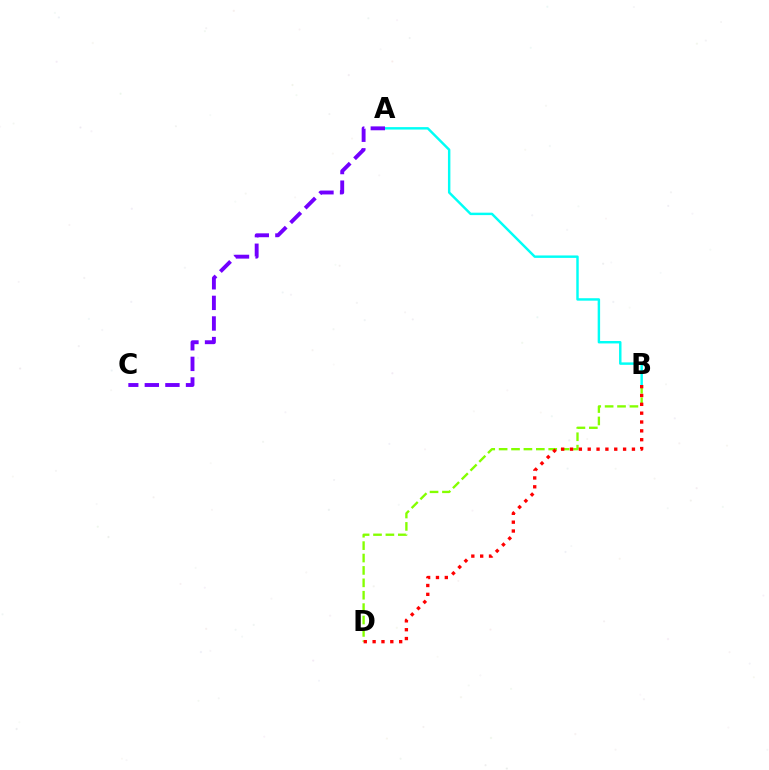{('A', 'B'): [{'color': '#00fff6', 'line_style': 'solid', 'thickness': 1.76}], ('B', 'D'): [{'color': '#84ff00', 'line_style': 'dashed', 'thickness': 1.68}, {'color': '#ff0000', 'line_style': 'dotted', 'thickness': 2.4}], ('A', 'C'): [{'color': '#7200ff', 'line_style': 'dashed', 'thickness': 2.8}]}